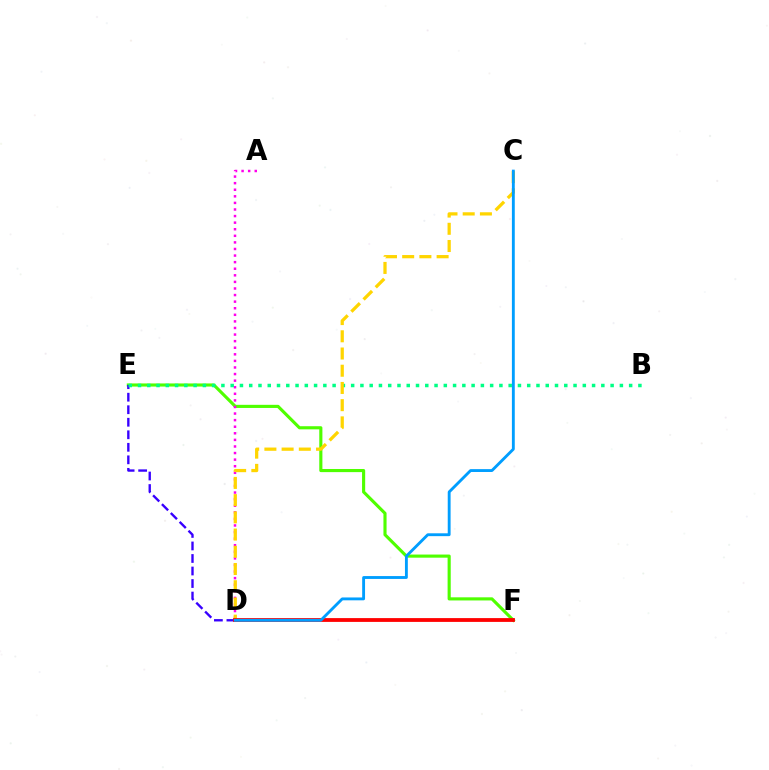{('E', 'F'): [{'color': '#4fff00', 'line_style': 'solid', 'thickness': 2.25}], ('A', 'D'): [{'color': '#ff00ed', 'line_style': 'dotted', 'thickness': 1.79}], ('D', 'E'): [{'color': '#3700ff', 'line_style': 'dashed', 'thickness': 1.7}], ('B', 'E'): [{'color': '#00ff86', 'line_style': 'dotted', 'thickness': 2.52}], ('C', 'D'): [{'color': '#ffd500', 'line_style': 'dashed', 'thickness': 2.34}, {'color': '#009eff', 'line_style': 'solid', 'thickness': 2.06}], ('D', 'F'): [{'color': '#ff0000', 'line_style': 'solid', 'thickness': 2.73}]}